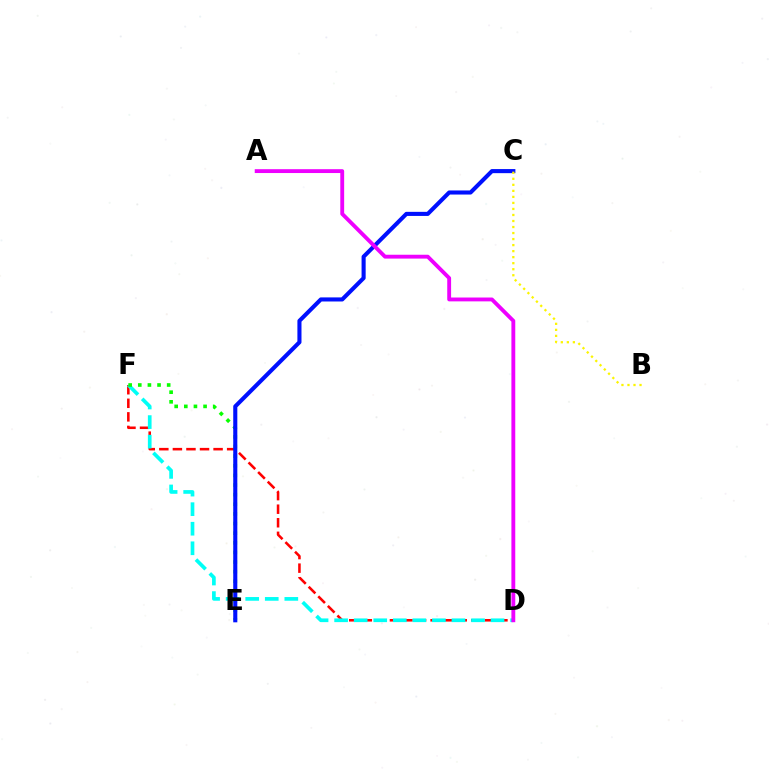{('D', 'F'): [{'color': '#ff0000', 'line_style': 'dashed', 'thickness': 1.84}, {'color': '#00fff6', 'line_style': 'dashed', 'thickness': 2.66}], ('E', 'F'): [{'color': '#08ff00', 'line_style': 'dotted', 'thickness': 2.62}], ('C', 'E'): [{'color': '#0010ff', 'line_style': 'solid', 'thickness': 2.94}], ('B', 'C'): [{'color': '#fcf500', 'line_style': 'dotted', 'thickness': 1.64}], ('A', 'D'): [{'color': '#ee00ff', 'line_style': 'solid', 'thickness': 2.77}]}